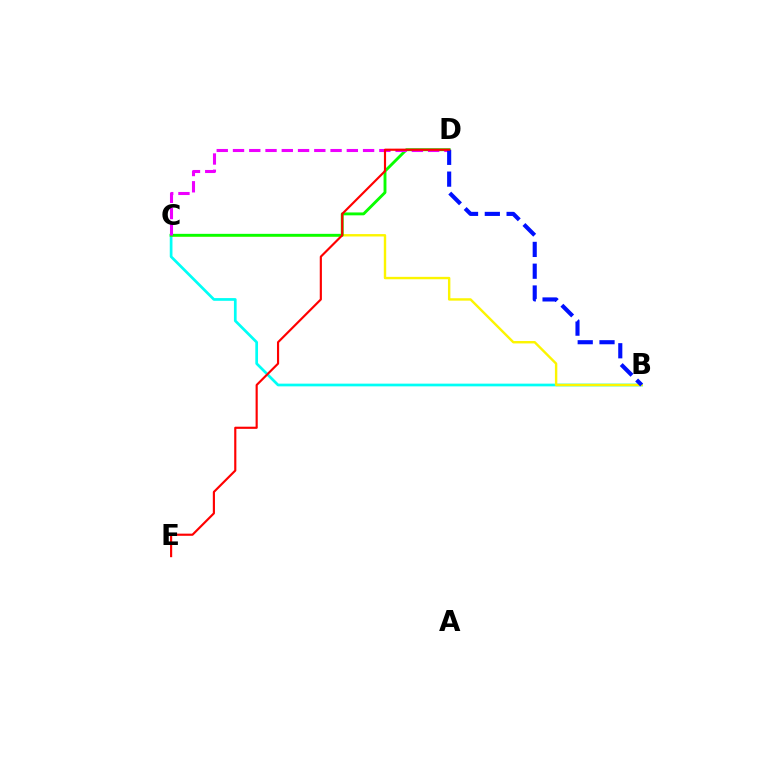{('B', 'C'): [{'color': '#00fff6', 'line_style': 'solid', 'thickness': 1.95}, {'color': '#fcf500', 'line_style': 'solid', 'thickness': 1.73}], ('C', 'D'): [{'color': '#08ff00', 'line_style': 'solid', 'thickness': 2.07}, {'color': '#ee00ff', 'line_style': 'dashed', 'thickness': 2.21}], ('B', 'D'): [{'color': '#0010ff', 'line_style': 'dashed', 'thickness': 2.96}], ('D', 'E'): [{'color': '#ff0000', 'line_style': 'solid', 'thickness': 1.55}]}